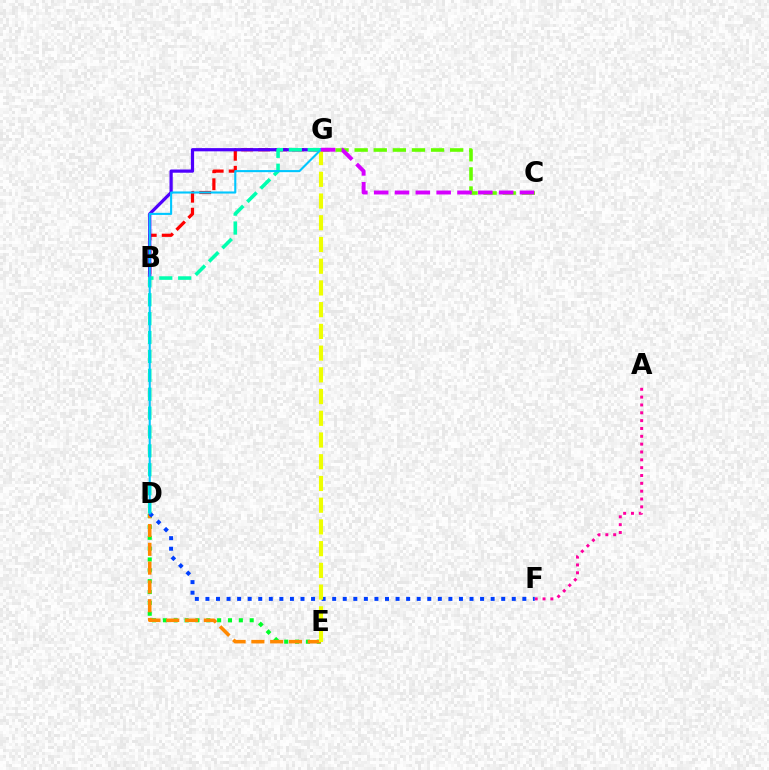{('D', 'E'): [{'color': '#00ff27', 'line_style': 'dotted', 'thickness': 2.95}, {'color': '#ff8800', 'line_style': 'dashed', 'thickness': 2.55}], ('C', 'G'): [{'color': '#66ff00', 'line_style': 'dashed', 'thickness': 2.6}, {'color': '#d600ff', 'line_style': 'dashed', 'thickness': 2.83}], ('B', 'G'): [{'color': '#ff0000', 'line_style': 'dashed', 'thickness': 2.3}, {'color': '#4f00ff', 'line_style': 'solid', 'thickness': 2.32}], ('A', 'F'): [{'color': '#ff00a0', 'line_style': 'dotted', 'thickness': 2.13}], ('D', 'F'): [{'color': '#003fff', 'line_style': 'dotted', 'thickness': 2.87}], ('D', 'G'): [{'color': '#00ffaf', 'line_style': 'dashed', 'thickness': 2.57}, {'color': '#00c7ff', 'line_style': 'solid', 'thickness': 1.51}], ('E', 'G'): [{'color': '#eeff00', 'line_style': 'dashed', 'thickness': 2.95}]}